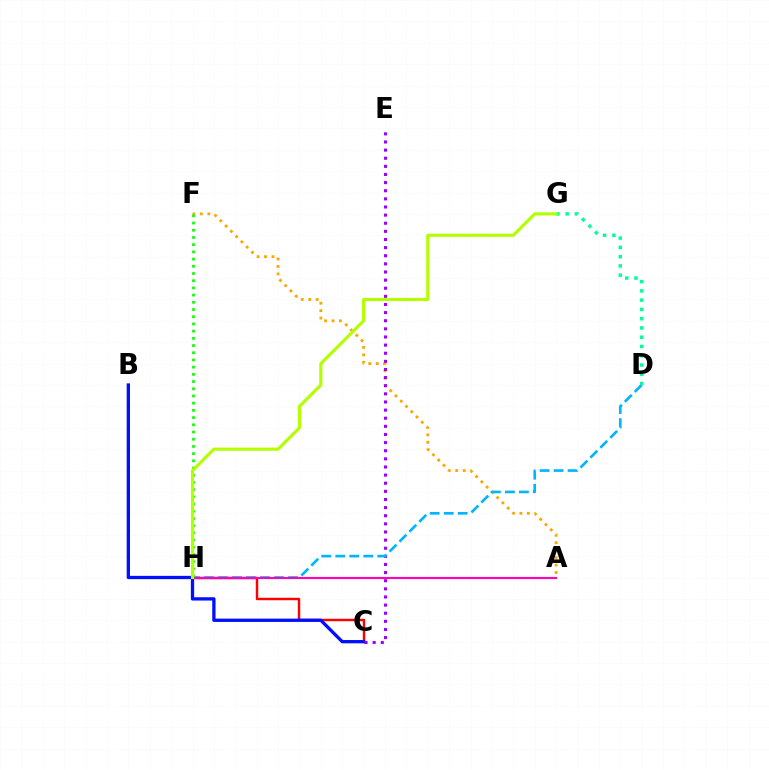{('C', 'H'): [{'color': '#ff0000', 'line_style': 'solid', 'thickness': 1.76}], ('B', 'C'): [{'color': '#0010ff', 'line_style': 'solid', 'thickness': 2.38}], ('A', 'F'): [{'color': '#ffa500', 'line_style': 'dotted', 'thickness': 2.02}], ('C', 'E'): [{'color': '#9b00ff', 'line_style': 'dotted', 'thickness': 2.21}], ('D', 'H'): [{'color': '#00b5ff', 'line_style': 'dashed', 'thickness': 1.9}], ('D', 'G'): [{'color': '#00ff9d', 'line_style': 'dotted', 'thickness': 2.52}], ('A', 'H'): [{'color': '#ff00bd', 'line_style': 'solid', 'thickness': 1.52}], ('F', 'H'): [{'color': '#08ff00', 'line_style': 'dotted', 'thickness': 1.96}], ('G', 'H'): [{'color': '#b3ff00', 'line_style': 'solid', 'thickness': 2.27}]}